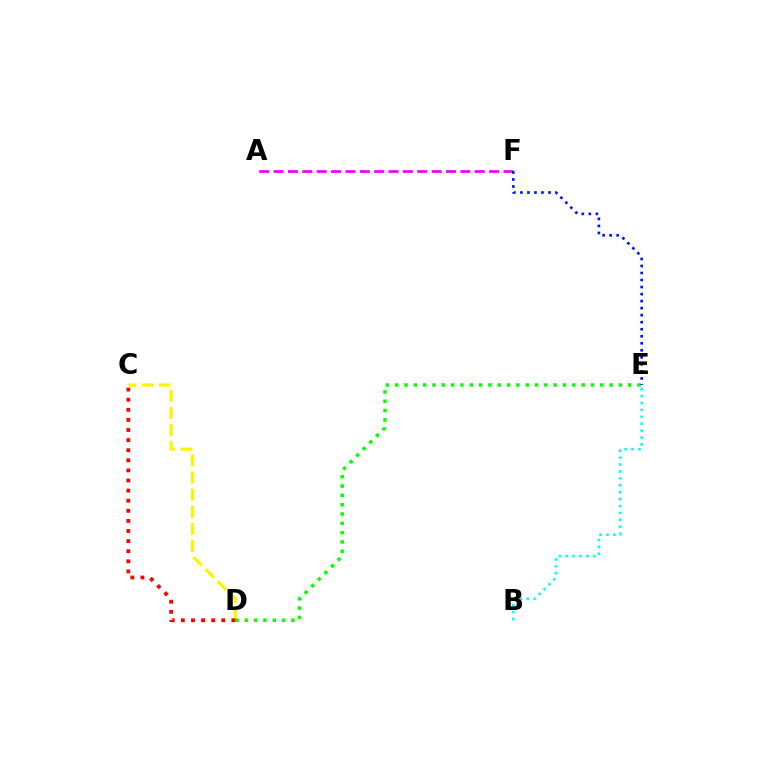{('C', 'D'): [{'color': '#fcf500', 'line_style': 'dashed', 'thickness': 2.33}, {'color': '#ff0000', 'line_style': 'dotted', 'thickness': 2.74}], ('A', 'F'): [{'color': '#ee00ff', 'line_style': 'dashed', 'thickness': 1.95}], ('B', 'E'): [{'color': '#00fff6', 'line_style': 'dotted', 'thickness': 1.88}], ('D', 'E'): [{'color': '#08ff00', 'line_style': 'dotted', 'thickness': 2.53}], ('E', 'F'): [{'color': '#0010ff', 'line_style': 'dotted', 'thickness': 1.91}]}